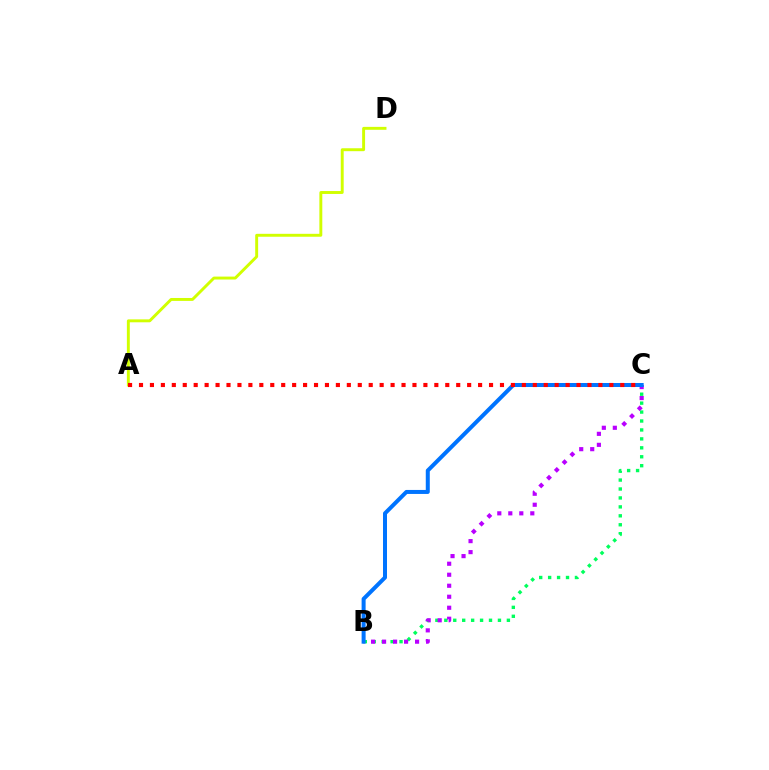{('B', 'C'): [{'color': '#00ff5c', 'line_style': 'dotted', 'thickness': 2.43}, {'color': '#b900ff', 'line_style': 'dotted', 'thickness': 2.99}, {'color': '#0074ff', 'line_style': 'solid', 'thickness': 2.88}], ('A', 'D'): [{'color': '#d1ff00', 'line_style': 'solid', 'thickness': 2.11}], ('A', 'C'): [{'color': '#ff0000', 'line_style': 'dotted', 'thickness': 2.97}]}